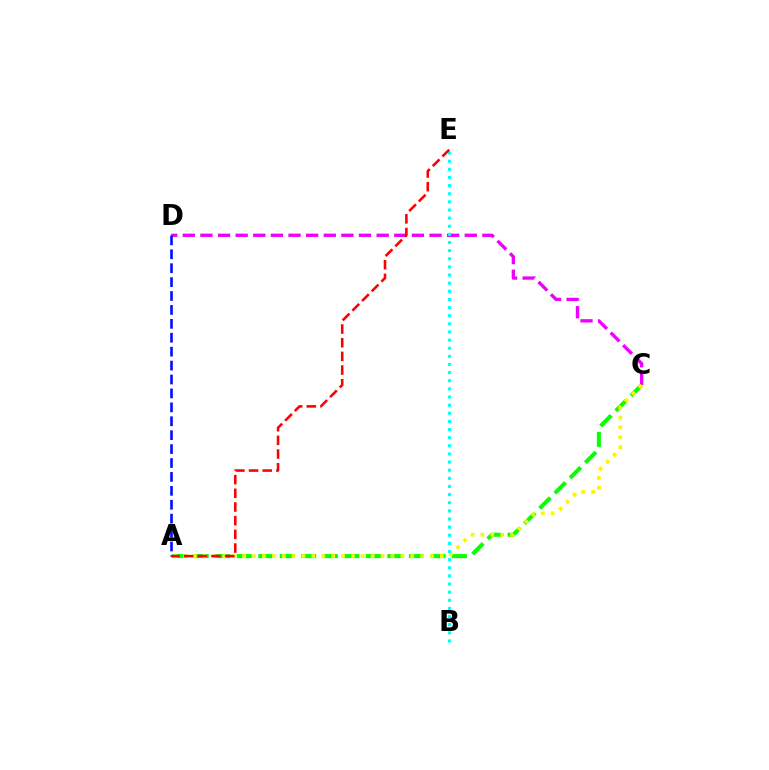{('A', 'C'): [{'color': '#08ff00', 'line_style': 'dashed', 'thickness': 2.92}, {'color': '#fcf500', 'line_style': 'dotted', 'thickness': 2.69}], ('C', 'D'): [{'color': '#ee00ff', 'line_style': 'dashed', 'thickness': 2.39}], ('A', 'D'): [{'color': '#0010ff', 'line_style': 'dashed', 'thickness': 1.89}], ('B', 'E'): [{'color': '#00fff6', 'line_style': 'dotted', 'thickness': 2.21}], ('A', 'E'): [{'color': '#ff0000', 'line_style': 'dashed', 'thickness': 1.86}]}